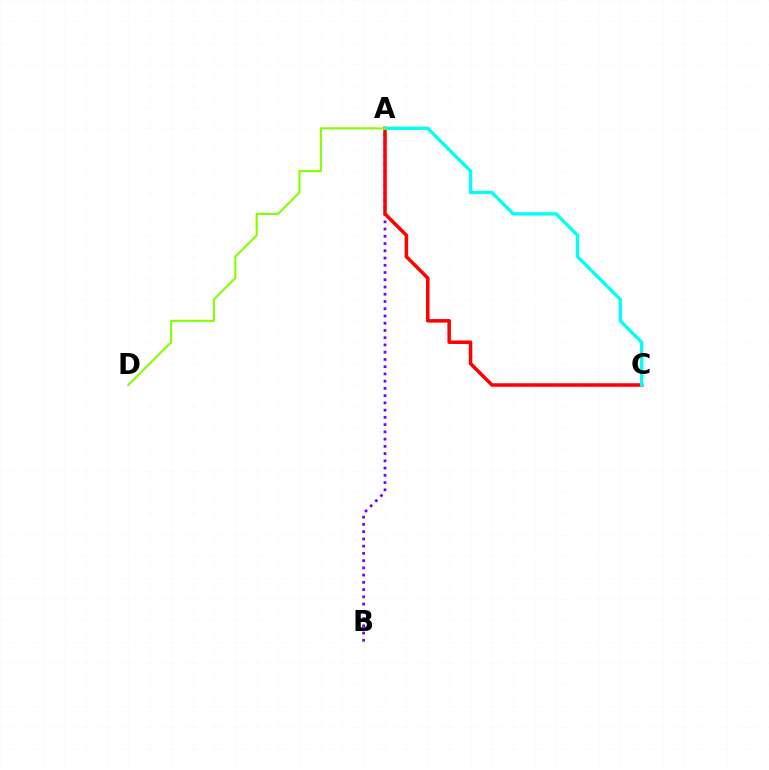{('A', 'B'): [{'color': '#7200ff', 'line_style': 'dotted', 'thickness': 1.97}], ('A', 'C'): [{'color': '#ff0000', 'line_style': 'solid', 'thickness': 2.53}, {'color': '#00fff6', 'line_style': 'solid', 'thickness': 2.4}], ('A', 'D'): [{'color': '#84ff00', 'line_style': 'solid', 'thickness': 1.51}]}